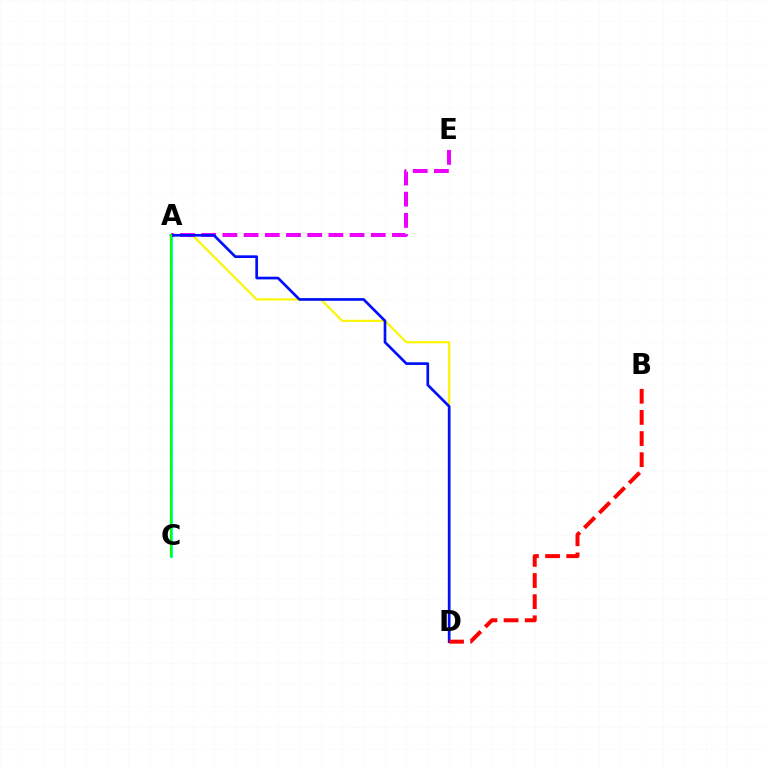{('A', 'C'): [{'color': '#00fff6', 'line_style': 'solid', 'thickness': 2.19}, {'color': '#08ff00', 'line_style': 'solid', 'thickness': 1.59}], ('A', 'D'): [{'color': '#fcf500', 'line_style': 'solid', 'thickness': 1.55}, {'color': '#0010ff', 'line_style': 'solid', 'thickness': 1.93}], ('A', 'E'): [{'color': '#ee00ff', 'line_style': 'dashed', 'thickness': 2.88}], ('B', 'D'): [{'color': '#ff0000', 'line_style': 'dashed', 'thickness': 2.87}]}